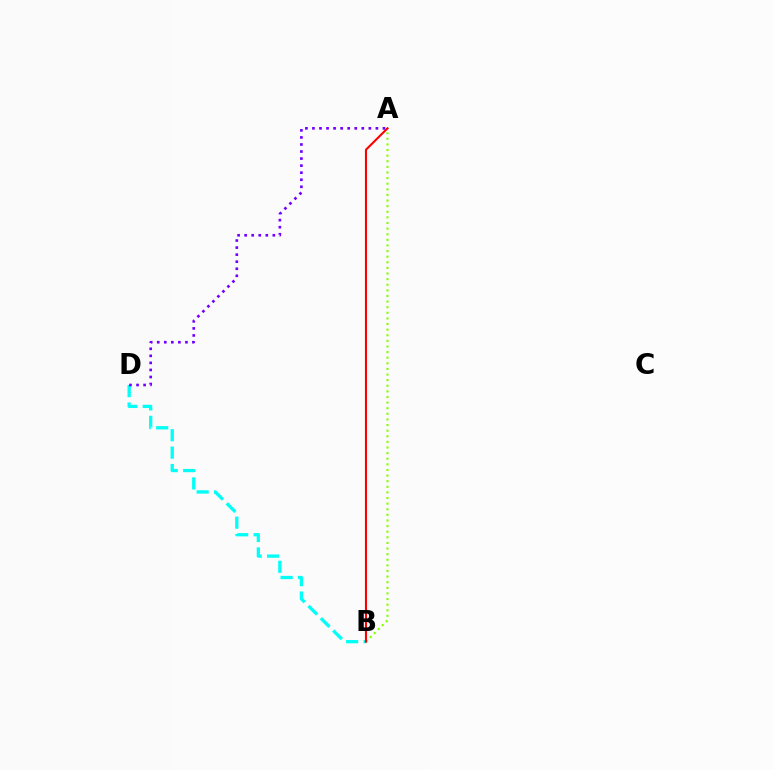{('B', 'D'): [{'color': '#00fff6', 'line_style': 'dashed', 'thickness': 2.37}], ('A', 'B'): [{'color': '#84ff00', 'line_style': 'dotted', 'thickness': 1.52}, {'color': '#ff0000', 'line_style': 'solid', 'thickness': 1.51}], ('A', 'D'): [{'color': '#7200ff', 'line_style': 'dotted', 'thickness': 1.92}]}